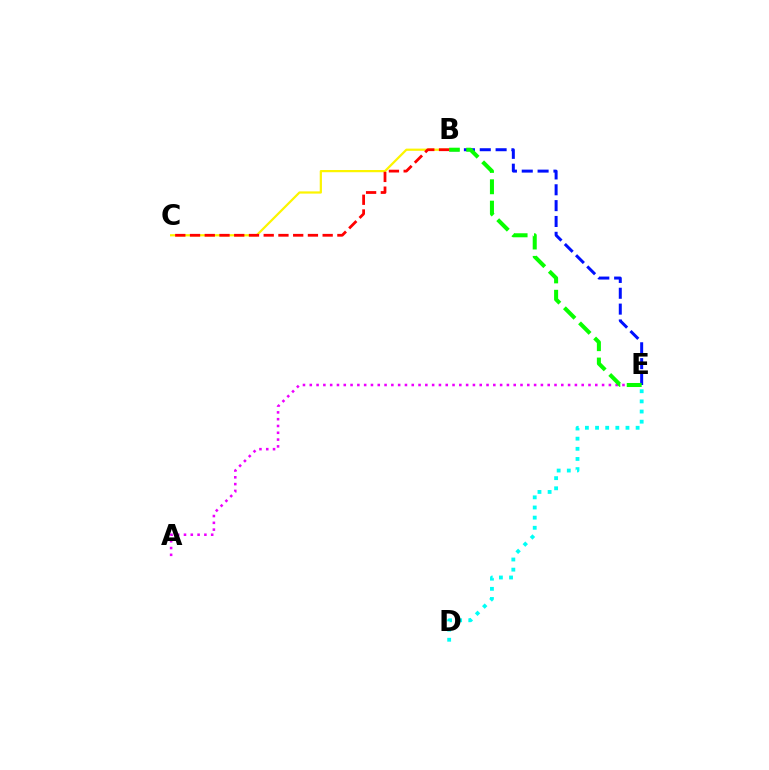{('A', 'E'): [{'color': '#ee00ff', 'line_style': 'dotted', 'thickness': 1.85}], ('B', 'E'): [{'color': '#0010ff', 'line_style': 'dashed', 'thickness': 2.15}, {'color': '#08ff00', 'line_style': 'dashed', 'thickness': 2.9}], ('B', 'C'): [{'color': '#fcf500', 'line_style': 'solid', 'thickness': 1.6}, {'color': '#ff0000', 'line_style': 'dashed', 'thickness': 2.0}], ('D', 'E'): [{'color': '#00fff6', 'line_style': 'dotted', 'thickness': 2.76}]}